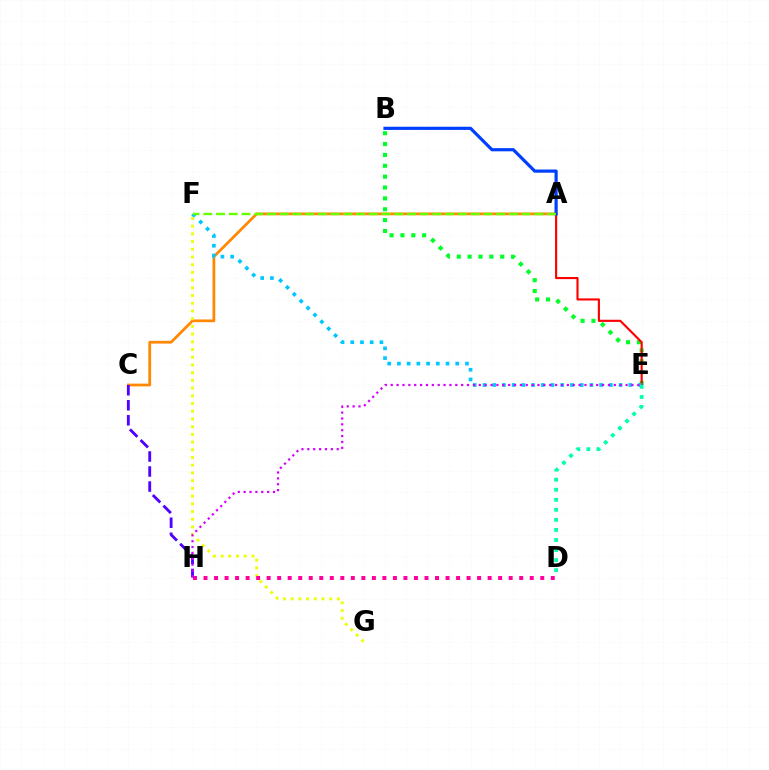{('A', 'C'): [{'color': '#ff8800', 'line_style': 'solid', 'thickness': 1.98}], ('B', 'E'): [{'color': '#00ff27', 'line_style': 'dotted', 'thickness': 2.95}], ('A', 'E'): [{'color': '#ff0000', 'line_style': 'solid', 'thickness': 1.54}], ('A', 'B'): [{'color': '#003fff', 'line_style': 'solid', 'thickness': 2.3}], ('E', 'F'): [{'color': '#00c7ff', 'line_style': 'dotted', 'thickness': 2.64}], ('D', 'E'): [{'color': '#00ffaf', 'line_style': 'dotted', 'thickness': 2.73}], ('F', 'G'): [{'color': '#eeff00', 'line_style': 'dotted', 'thickness': 2.1}], ('D', 'H'): [{'color': '#ff00a0', 'line_style': 'dotted', 'thickness': 2.86}], ('C', 'H'): [{'color': '#4f00ff', 'line_style': 'dashed', 'thickness': 2.04}], ('A', 'F'): [{'color': '#66ff00', 'line_style': 'dashed', 'thickness': 1.73}], ('E', 'H'): [{'color': '#d600ff', 'line_style': 'dotted', 'thickness': 1.6}]}